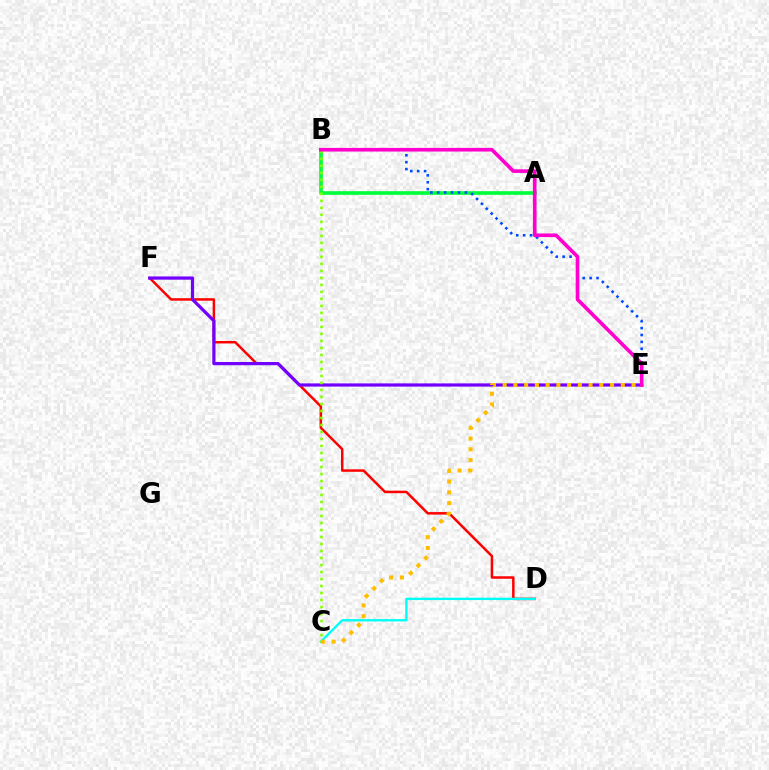{('D', 'F'): [{'color': '#ff0000', 'line_style': 'solid', 'thickness': 1.8}], ('E', 'F'): [{'color': '#7200ff', 'line_style': 'solid', 'thickness': 2.31}], ('A', 'B'): [{'color': '#00ff39', 'line_style': 'solid', 'thickness': 2.62}], ('C', 'D'): [{'color': '#00fff6', 'line_style': 'solid', 'thickness': 1.7}], ('B', 'C'): [{'color': '#84ff00', 'line_style': 'dotted', 'thickness': 1.9}], ('B', 'E'): [{'color': '#004bff', 'line_style': 'dotted', 'thickness': 1.88}, {'color': '#ff00cf', 'line_style': 'solid', 'thickness': 2.62}], ('C', 'E'): [{'color': '#ffbd00', 'line_style': 'dotted', 'thickness': 2.92}]}